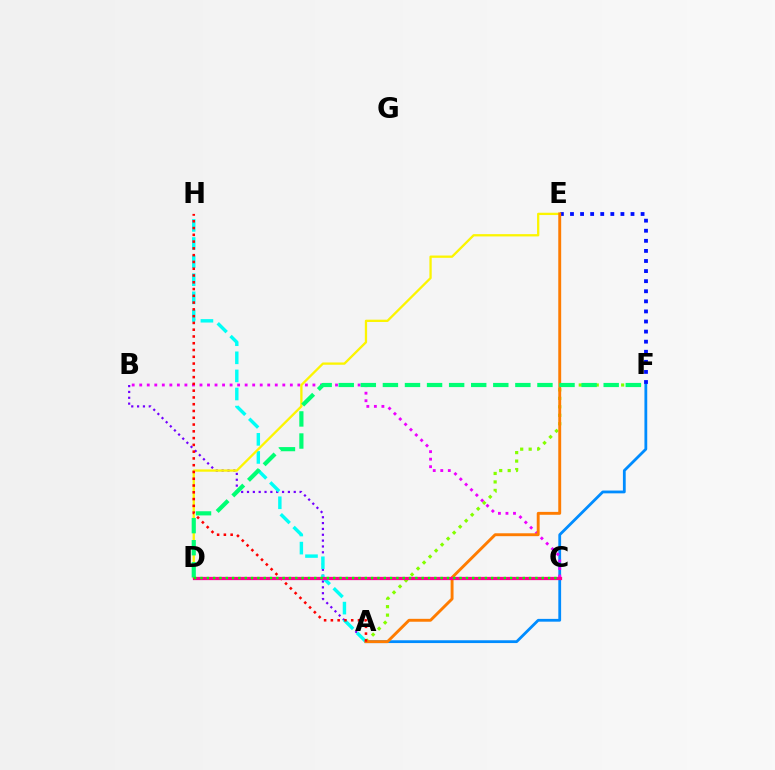{('A', 'B'): [{'color': '#7200ff', 'line_style': 'dotted', 'thickness': 1.59}], ('A', 'F'): [{'color': '#008cff', 'line_style': 'solid', 'thickness': 2.01}, {'color': '#84ff00', 'line_style': 'dotted', 'thickness': 2.3}], ('E', 'F'): [{'color': '#0010ff', 'line_style': 'dotted', 'thickness': 2.74}], ('A', 'H'): [{'color': '#00fff6', 'line_style': 'dashed', 'thickness': 2.46}, {'color': '#ff0000', 'line_style': 'dotted', 'thickness': 1.84}], ('B', 'C'): [{'color': '#ee00ff', 'line_style': 'dotted', 'thickness': 2.05}], ('D', 'E'): [{'color': '#fcf500', 'line_style': 'solid', 'thickness': 1.66}], ('A', 'E'): [{'color': '#ff7c00', 'line_style': 'solid', 'thickness': 2.09}], ('C', 'D'): [{'color': '#ff0094', 'line_style': 'solid', 'thickness': 2.34}, {'color': '#08ff00', 'line_style': 'dotted', 'thickness': 1.72}], ('D', 'F'): [{'color': '#00ff74', 'line_style': 'dashed', 'thickness': 3.0}]}